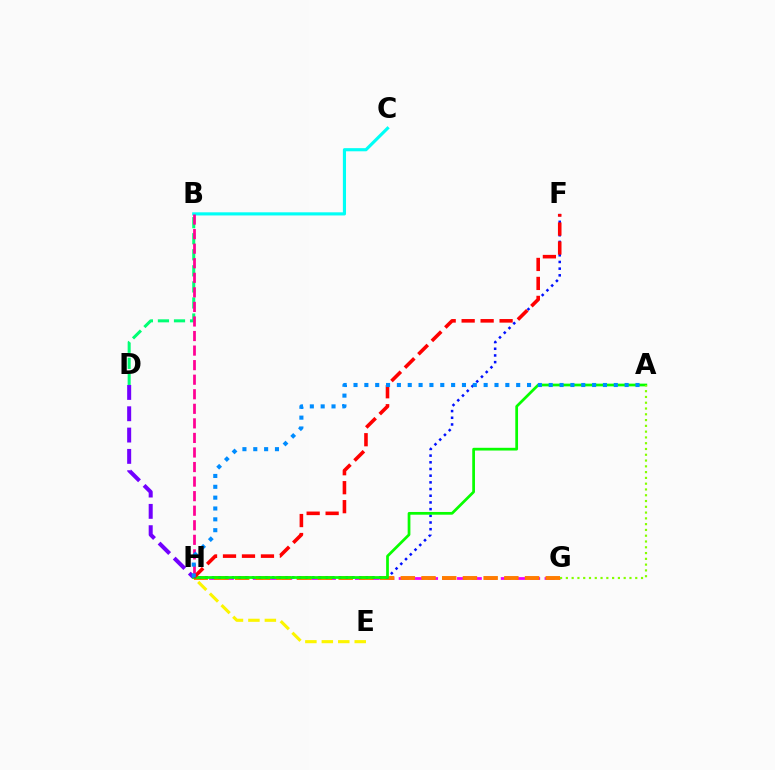{('G', 'H'): [{'color': '#ee00ff', 'line_style': 'dashed', 'thickness': 1.98}, {'color': '#ff7c00', 'line_style': 'dashed', 'thickness': 2.81}], ('B', 'D'): [{'color': '#00ff74', 'line_style': 'dashed', 'thickness': 2.18}], ('E', 'H'): [{'color': '#fcf500', 'line_style': 'dashed', 'thickness': 2.23}], ('B', 'C'): [{'color': '#00fff6', 'line_style': 'solid', 'thickness': 2.26}], ('D', 'H'): [{'color': '#7200ff', 'line_style': 'dashed', 'thickness': 2.9}], ('B', 'H'): [{'color': '#ff0094', 'line_style': 'dashed', 'thickness': 1.98}], ('F', 'H'): [{'color': '#0010ff', 'line_style': 'dotted', 'thickness': 1.82}, {'color': '#ff0000', 'line_style': 'dashed', 'thickness': 2.58}], ('A', 'H'): [{'color': '#08ff00', 'line_style': 'solid', 'thickness': 1.97}, {'color': '#008cff', 'line_style': 'dotted', 'thickness': 2.95}], ('A', 'G'): [{'color': '#84ff00', 'line_style': 'dotted', 'thickness': 1.57}]}